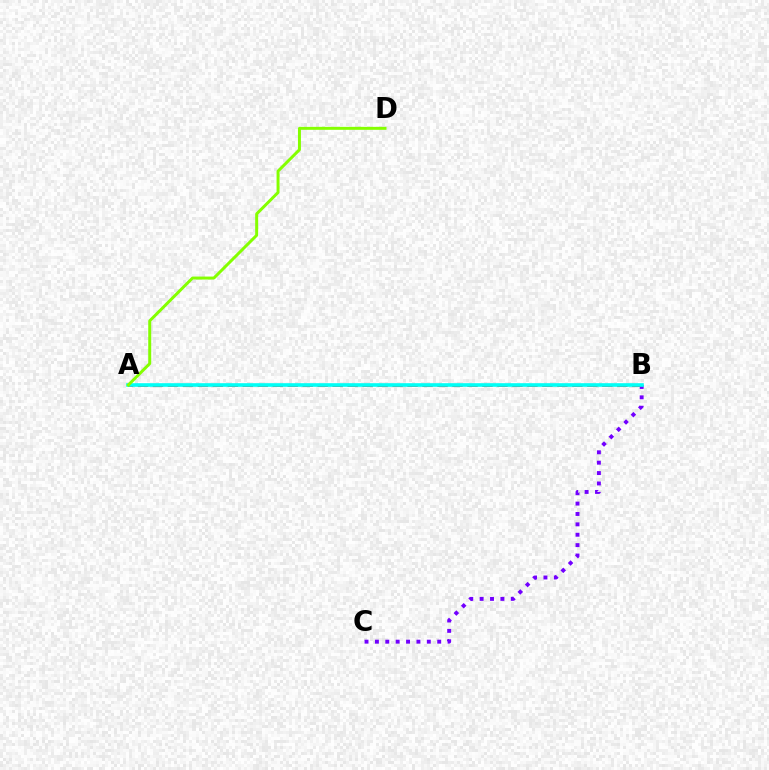{('A', 'B'): [{'color': '#ff0000', 'line_style': 'dashed', 'thickness': 2.03}, {'color': '#00fff6', 'line_style': 'solid', 'thickness': 2.61}], ('B', 'C'): [{'color': '#7200ff', 'line_style': 'dotted', 'thickness': 2.82}], ('A', 'D'): [{'color': '#84ff00', 'line_style': 'solid', 'thickness': 2.14}]}